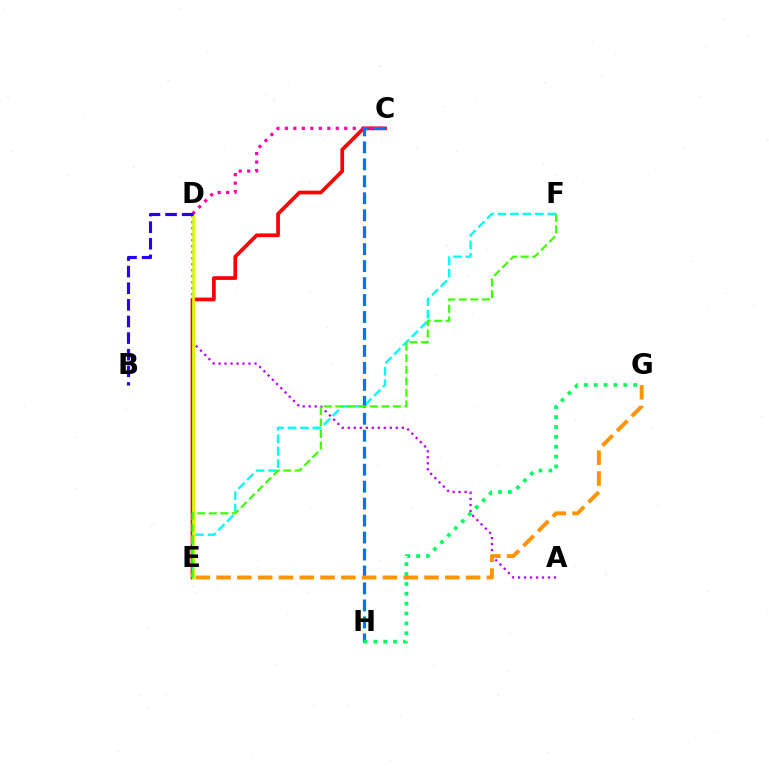{('A', 'D'): [{'color': '#b900ff', 'line_style': 'dotted', 'thickness': 1.63}], ('C', 'E'): [{'color': '#ff0000', 'line_style': 'solid', 'thickness': 2.67}], ('D', 'E'): [{'color': '#d1ff00', 'line_style': 'solid', 'thickness': 1.99}], ('E', 'F'): [{'color': '#00fff6', 'line_style': 'dashed', 'thickness': 1.69}, {'color': '#3dff00', 'line_style': 'dashed', 'thickness': 1.57}], ('C', 'D'): [{'color': '#ff00ac', 'line_style': 'dotted', 'thickness': 2.31}], ('C', 'H'): [{'color': '#0074ff', 'line_style': 'dashed', 'thickness': 2.3}], ('B', 'D'): [{'color': '#2500ff', 'line_style': 'dashed', 'thickness': 2.26}], ('E', 'G'): [{'color': '#ff9400', 'line_style': 'dashed', 'thickness': 2.83}], ('G', 'H'): [{'color': '#00ff5c', 'line_style': 'dotted', 'thickness': 2.68}]}